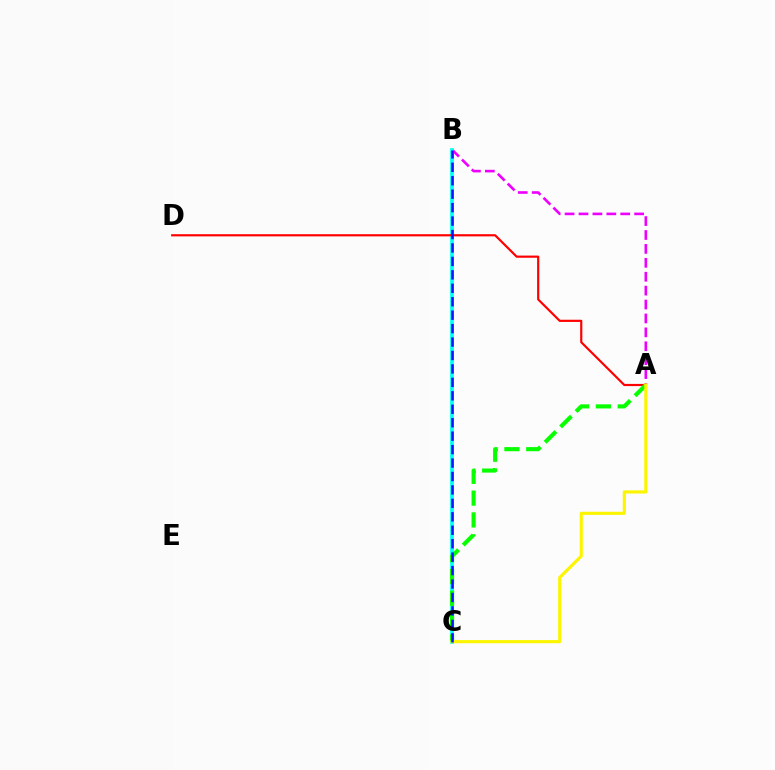{('A', 'B'): [{'color': '#ee00ff', 'line_style': 'dashed', 'thickness': 1.89}], ('B', 'C'): [{'color': '#00fff6', 'line_style': 'solid', 'thickness': 2.68}, {'color': '#0010ff', 'line_style': 'dashed', 'thickness': 1.83}], ('A', 'D'): [{'color': '#ff0000', 'line_style': 'solid', 'thickness': 1.57}], ('A', 'C'): [{'color': '#08ff00', 'line_style': 'dashed', 'thickness': 2.96}, {'color': '#fcf500', 'line_style': 'solid', 'thickness': 2.26}]}